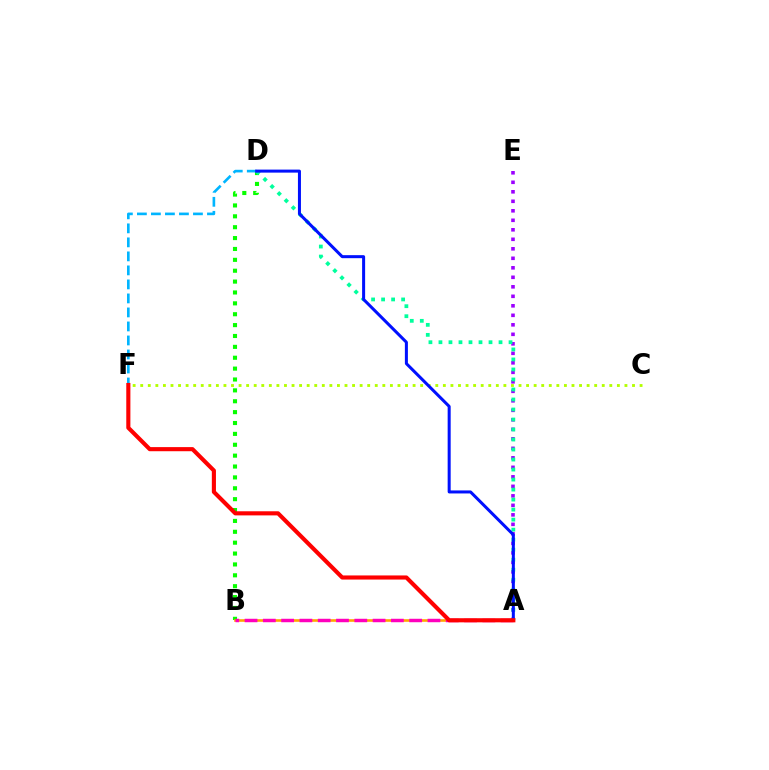{('A', 'E'): [{'color': '#9b00ff', 'line_style': 'dotted', 'thickness': 2.58}], ('C', 'F'): [{'color': '#b3ff00', 'line_style': 'dotted', 'thickness': 2.06}], ('B', 'D'): [{'color': '#08ff00', 'line_style': 'dotted', 'thickness': 2.96}], ('A', 'D'): [{'color': '#00ff9d', 'line_style': 'dotted', 'thickness': 2.72}, {'color': '#0010ff', 'line_style': 'solid', 'thickness': 2.18}], ('A', 'B'): [{'color': '#ffa500', 'line_style': 'solid', 'thickness': 1.88}, {'color': '#ff00bd', 'line_style': 'dashed', 'thickness': 2.48}], ('D', 'F'): [{'color': '#00b5ff', 'line_style': 'dashed', 'thickness': 1.9}], ('A', 'F'): [{'color': '#ff0000', 'line_style': 'solid', 'thickness': 2.96}]}